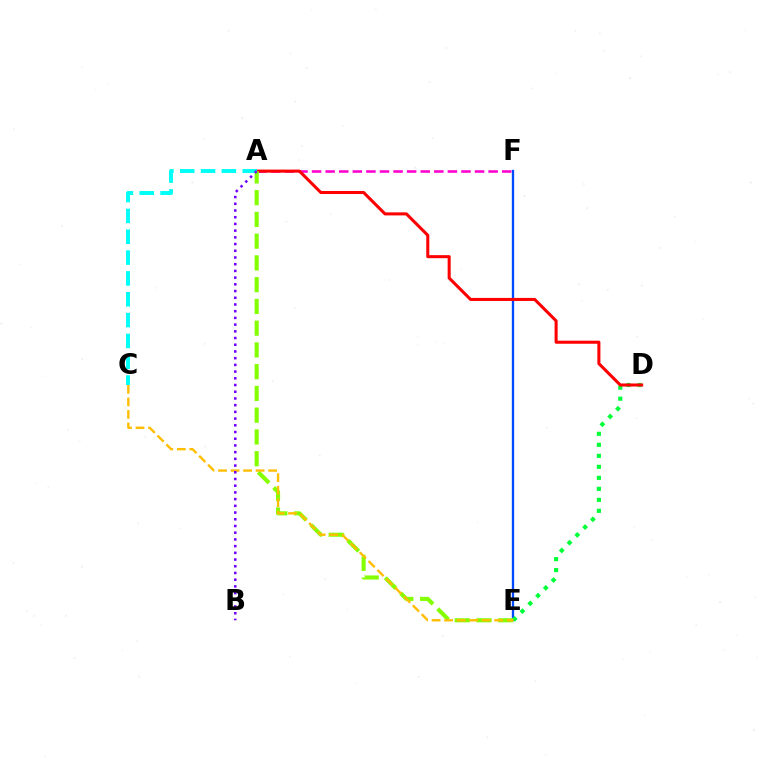{('E', 'F'): [{'color': '#004bff', 'line_style': 'solid', 'thickness': 1.67}], ('A', 'F'): [{'color': '#ff00cf', 'line_style': 'dashed', 'thickness': 1.85}], ('D', 'E'): [{'color': '#00ff39', 'line_style': 'dotted', 'thickness': 2.99}], ('A', 'D'): [{'color': '#ff0000', 'line_style': 'solid', 'thickness': 2.2}], ('A', 'C'): [{'color': '#00fff6', 'line_style': 'dashed', 'thickness': 2.83}], ('A', 'E'): [{'color': '#84ff00', 'line_style': 'dashed', 'thickness': 2.95}], ('C', 'E'): [{'color': '#ffbd00', 'line_style': 'dashed', 'thickness': 1.7}], ('A', 'B'): [{'color': '#7200ff', 'line_style': 'dotted', 'thickness': 1.82}]}